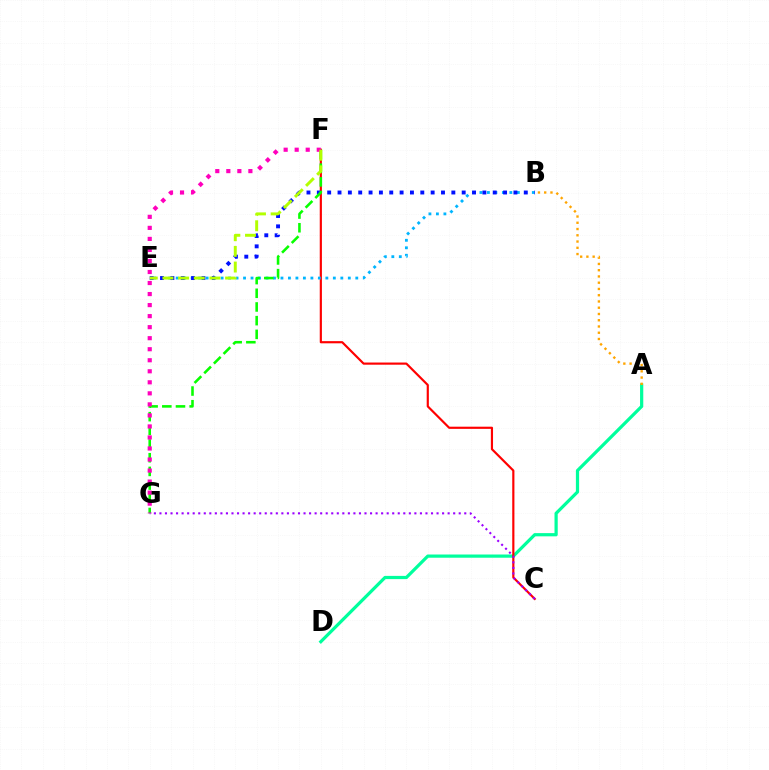{('A', 'D'): [{'color': '#00ff9d', 'line_style': 'solid', 'thickness': 2.32}], ('C', 'F'): [{'color': '#ff0000', 'line_style': 'solid', 'thickness': 1.56}], ('B', 'E'): [{'color': '#00b5ff', 'line_style': 'dotted', 'thickness': 2.03}, {'color': '#0010ff', 'line_style': 'dotted', 'thickness': 2.81}], ('F', 'G'): [{'color': '#08ff00', 'line_style': 'dashed', 'thickness': 1.86}, {'color': '#ff00bd', 'line_style': 'dotted', 'thickness': 3.0}], ('E', 'F'): [{'color': '#b3ff00', 'line_style': 'dashed', 'thickness': 2.13}], ('A', 'B'): [{'color': '#ffa500', 'line_style': 'dotted', 'thickness': 1.7}], ('C', 'G'): [{'color': '#9b00ff', 'line_style': 'dotted', 'thickness': 1.51}]}